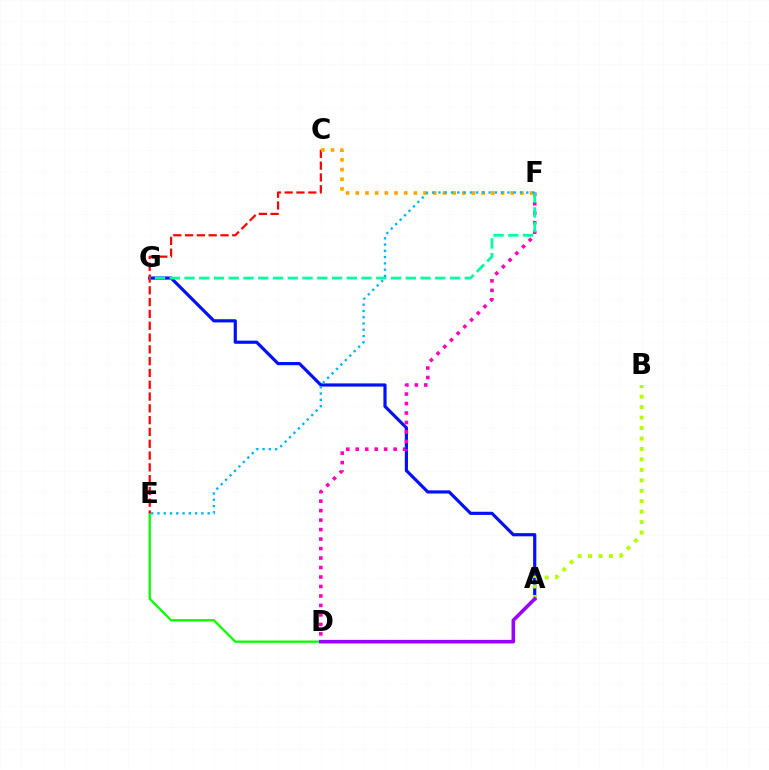{('A', 'G'): [{'color': '#0010ff', 'line_style': 'solid', 'thickness': 2.29}], ('D', 'F'): [{'color': '#ff00bd', 'line_style': 'dotted', 'thickness': 2.58}], ('D', 'E'): [{'color': '#08ff00', 'line_style': 'solid', 'thickness': 1.67}], ('C', 'E'): [{'color': '#ff0000', 'line_style': 'dashed', 'thickness': 1.6}], ('A', 'B'): [{'color': '#b3ff00', 'line_style': 'dotted', 'thickness': 2.84}], ('C', 'F'): [{'color': '#ffa500', 'line_style': 'dotted', 'thickness': 2.63}], ('F', 'G'): [{'color': '#00ff9d', 'line_style': 'dashed', 'thickness': 2.0}], ('E', 'F'): [{'color': '#00b5ff', 'line_style': 'dotted', 'thickness': 1.7}], ('A', 'D'): [{'color': '#9b00ff', 'line_style': 'solid', 'thickness': 2.57}]}